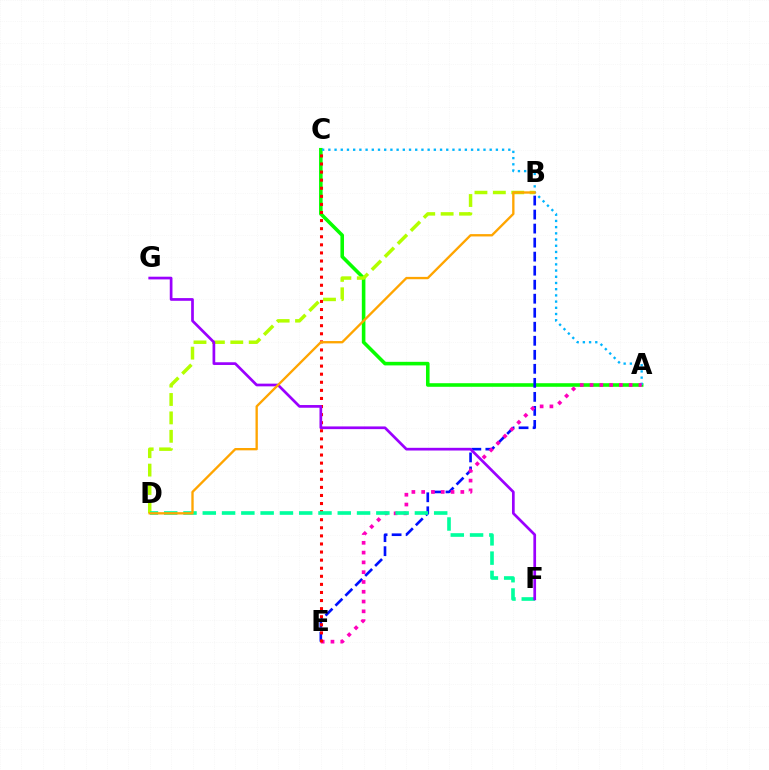{('A', 'C'): [{'color': '#08ff00', 'line_style': 'solid', 'thickness': 2.58}, {'color': '#00b5ff', 'line_style': 'dotted', 'thickness': 1.69}], ('B', 'D'): [{'color': '#b3ff00', 'line_style': 'dashed', 'thickness': 2.5}, {'color': '#ffa500', 'line_style': 'solid', 'thickness': 1.68}], ('B', 'E'): [{'color': '#0010ff', 'line_style': 'dashed', 'thickness': 1.91}], ('A', 'E'): [{'color': '#ff00bd', 'line_style': 'dotted', 'thickness': 2.66}], ('C', 'E'): [{'color': '#ff0000', 'line_style': 'dotted', 'thickness': 2.2}], ('D', 'F'): [{'color': '#00ff9d', 'line_style': 'dashed', 'thickness': 2.62}], ('F', 'G'): [{'color': '#9b00ff', 'line_style': 'solid', 'thickness': 1.95}]}